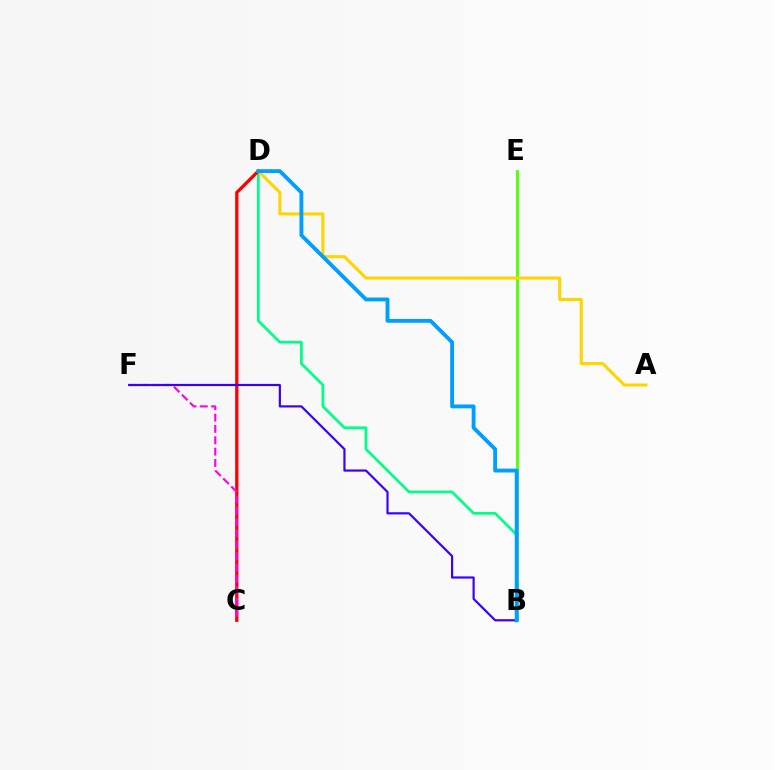{('B', 'E'): [{'color': '#4fff00', 'line_style': 'solid', 'thickness': 2.0}], ('B', 'D'): [{'color': '#00ff86', 'line_style': 'solid', 'thickness': 1.97}, {'color': '#009eff', 'line_style': 'solid', 'thickness': 2.77}], ('C', 'D'): [{'color': '#ff0000', 'line_style': 'solid', 'thickness': 2.36}], ('A', 'D'): [{'color': '#ffd500', 'line_style': 'solid', 'thickness': 2.22}], ('C', 'F'): [{'color': '#ff00ed', 'line_style': 'dashed', 'thickness': 1.54}], ('B', 'F'): [{'color': '#3700ff', 'line_style': 'solid', 'thickness': 1.57}]}